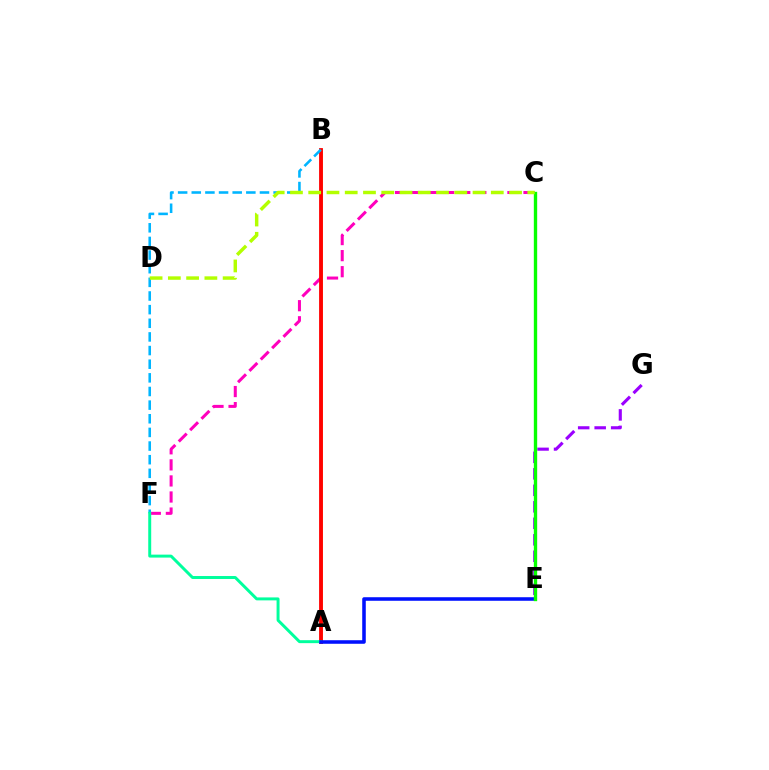{('A', 'B'): [{'color': '#ffa500', 'line_style': 'solid', 'thickness': 1.94}, {'color': '#ff0000', 'line_style': 'solid', 'thickness': 2.75}], ('C', 'F'): [{'color': '#ff00bd', 'line_style': 'dashed', 'thickness': 2.18}], ('E', 'G'): [{'color': '#9b00ff', 'line_style': 'dashed', 'thickness': 2.24}], ('B', 'F'): [{'color': '#00b5ff', 'line_style': 'dashed', 'thickness': 1.85}], ('A', 'F'): [{'color': '#00ff9d', 'line_style': 'solid', 'thickness': 2.13}], ('A', 'E'): [{'color': '#0010ff', 'line_style': 'solid', 'thickness': 2.56}], ('C', 'E'): [{'color': '#08ff00', 'line_style': 'solid', 'thickness': 2.41}], ('C', 'D'): [{'color': '#b3ff00', 'line_style': 'dashed', 'thickness': 2.48}]}